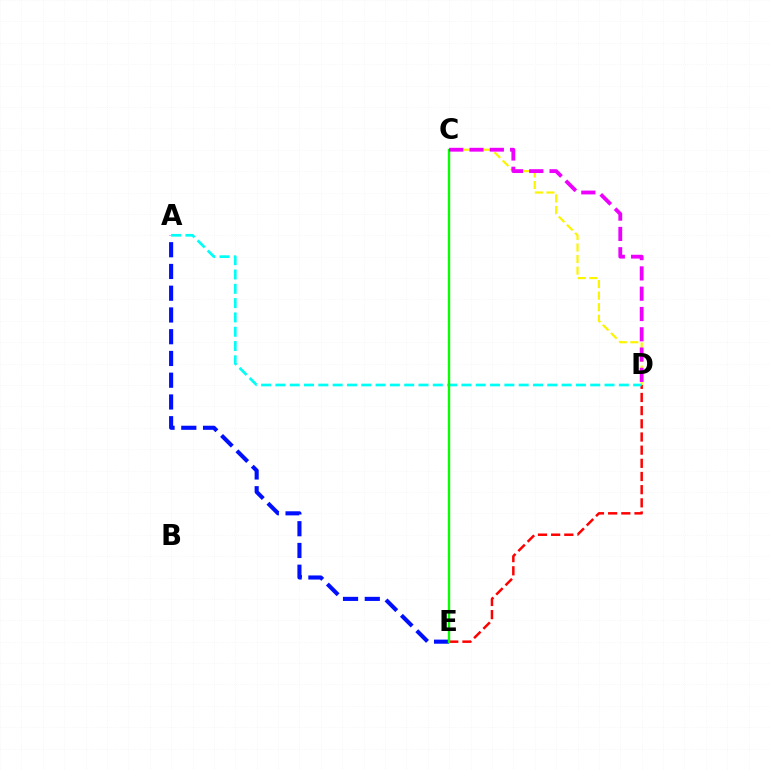{('C', 'D'): [{'color': '#fcf500', 'line_style': 'dashed', 'thickness': 1.57}, {'color': '#ee00ff', 'line_style': 'dashed', 'thickness': 2.76}], ('D', 'E'): [{'color': '#ff0000', 'line_style': 'dashed', 'thickness': 1.79}], ('A', 'E'): [{'color': '#0010ff', 'line_style': 'dashed', 'thickness': 2.95}], ('A', 'D'): [{'color': '#00fff6', 'line_style': 'dashed', 'thickness': 1.94}], ('C', 'E'): [{'color': '#08ff00', 'line_style': 'solid', 'thickness': 1.7}]}